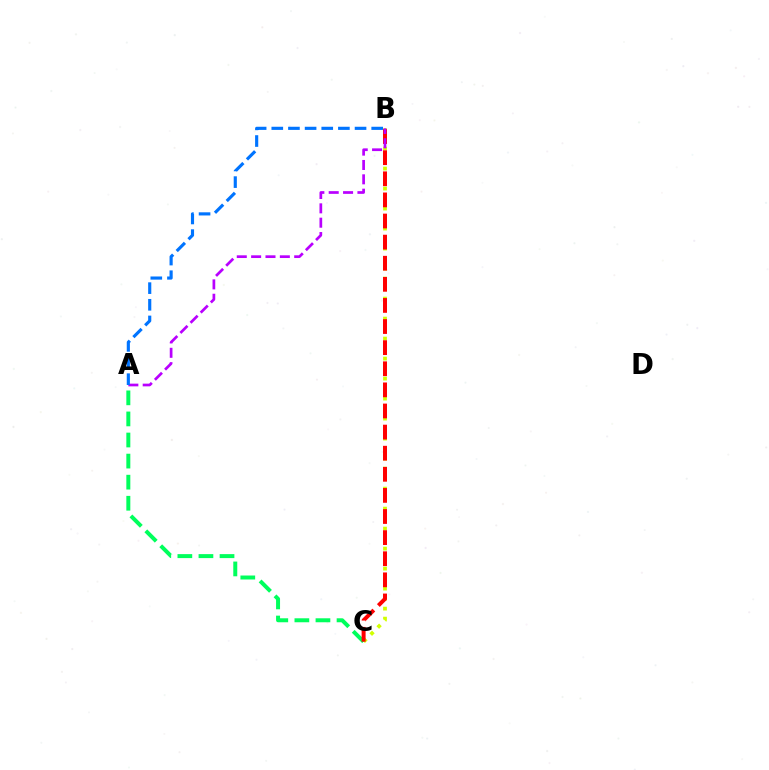{('B', 'C'): [{'color': '#d1ff00', 'line_style': 'dotted', 'thickness': 2.72}, {'color': '#ff0000', 'line_style': 'dashed', 'thickness': 2.87}], ('A', 'C'): [{'color': '#00ff5c', 'line_style': 'dashed', 'thickness': 2.86}], ('A', 'B'): [{'color': '#b900ff', 'line_style': 'dashed', 'thickness': 1.95}, {'color': '#0074ff', 'line_style': 'dashed', 'thickness': 2.26}]}